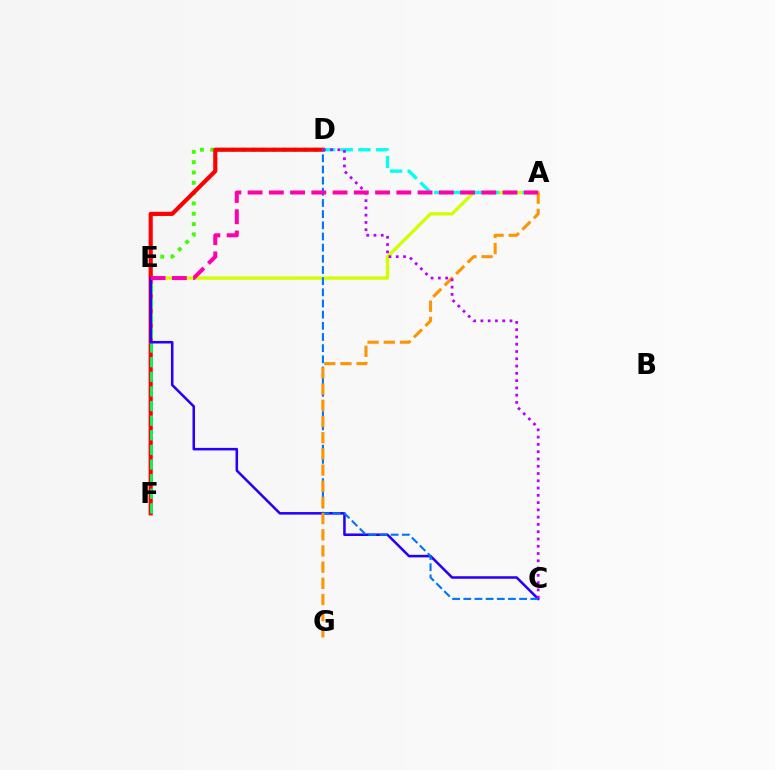{('D', 'E'): [{'color': '#3dff00', 'line_style': 'dotted', 'thickness': 2.8}], ('A', 'E'): [{'color': '#d1ff00', 'line_style': 'solid', 'thickness': 2.39}, {'color': '#ff00ac', 'line_style': 'dashed', 'thickness': 2.89}], ('D', 'F'): [{'color': '#ff0000', 'line_style': 'solid', 'thickness': 2.99}], ('E', 'F'): [{'color': '#00ff5c', 'line_style': 'dashed', 'thickness': 1.99}], ('C', 'E'): [{'color': '#2500ff', 'line_style': 'solid', 'thickness': 1.83}], ('A', 'D'): [{'color': '#00fff6', 'line_style': 'dashed', 'thickness': 2.4}], ('C', 'D'): [{'color': '#0074ff', 'line_style': 'dashed', 'thickness': 1.52}, {'color': '#b900ff', 'line_style': 'dotted', 'thickness': 1.98}], ('A', 'G'): [{'color': '#ff9400', 'line_style': 'dashed', 'thickness': 2.2}]}